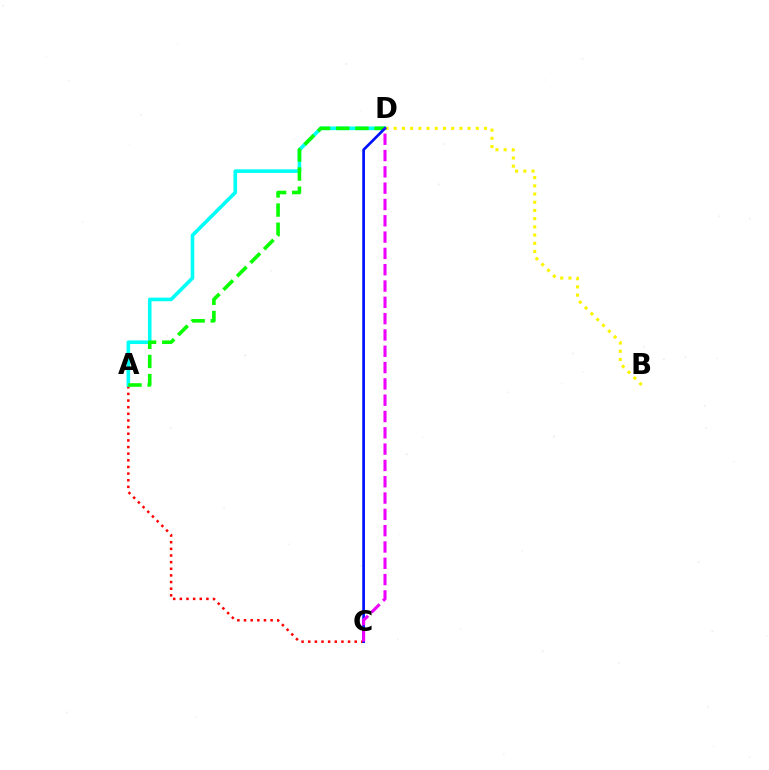{('A', 'C'): [{'color': '#ff0000', 'line_style': 'dotted', 'thickness': 1.8}], ('A', 'D'): [{'color': '#00fff6', 'line_style': 'solid', 'thickness': 2.6}, {'color': '#08ff00', 'line_style': 'dashed', 'thickness': 2.6}], ('B', 'D'): [{'color': '#fcf500', 'line_style': 'dotted', 'thickness': 2.23}], ('C', 'D'): [{'color': '#0010ff', 'line_style': 'solid', 'thickness': 1.93}, {'color': '#ee00ff', 'line_style': 'dashed', 'thickness': 2.22}]}